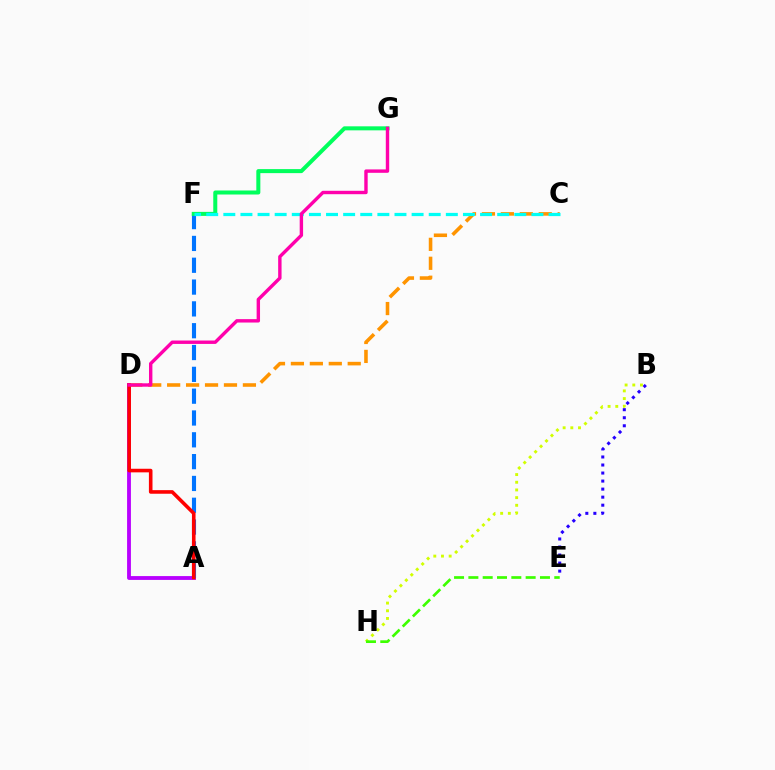{('B', 'E'): [{'color': '#2500ff', 'line_style': 'dotted', 'thickness': 2.18}], ('A', 'D'): [{'color': '#b900ff', 'line_style': 'solid', 'thickness': 2.76}, {'color': '#ff0000', 'line_style': 'solid', 'thickness': 2.59}], ('A', 'F'): [{'color': '#0074ff', 'line_style': 'dashed', 'thickness': 2.96}], ('C', 'D'): [{'color': '#ff9400', 'line_style': 'dashed', 'thickness': 2.57}], ('F', 'G'): [{'color': '#00ff5c', 'line_style': 'solid', 'thickness': 2.89}], ('C', 'F'): [{'color': '#00fff6', 'line_style': 'dashed', 'thickness': 2.33}], ('D', 'G'): [{'color': '#ff00ac', 'line_style': 'solid', 'thickness': 2.45}], ('B', 'H'): [{'color': '#d1ff00', 'line_style': 'dotted', 'thickness': 2.09}], ('E', 'H'): [{'color': '#3dff00', 'line_style': 'dashed', 'thickness': 1.95}]}